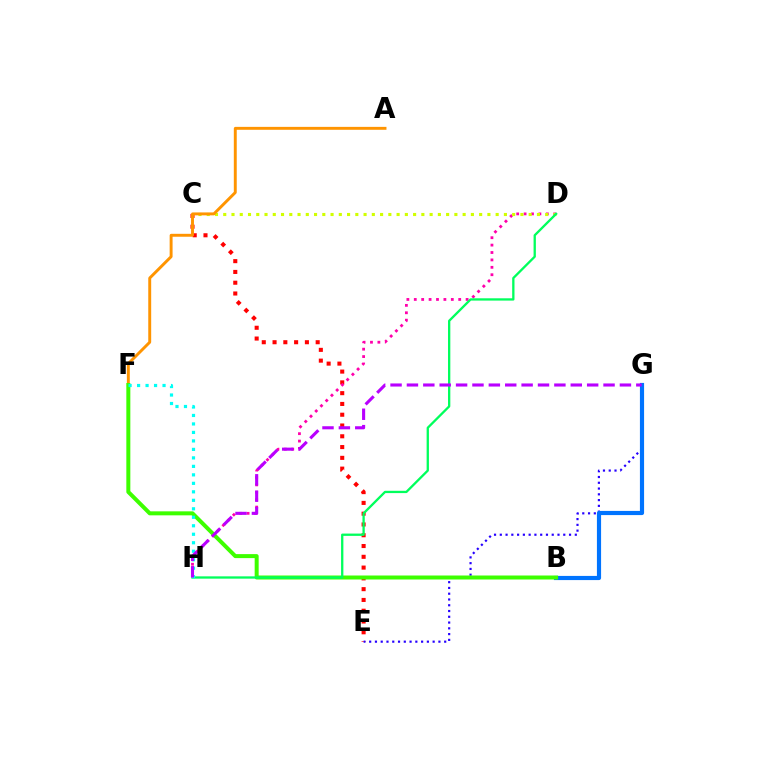{('C', 'E'): [{'color': '#ff0000', 'line_style': 'dotted', 'thickness': 2.93}], ('D', 'H'): [{'color': '#ff00ac', 'line_style': 'dotted', 'thickness': 2.01}, {'color': '#00ff5c', 'line_style': 'solid', 'thickness': 1.66}], ('E', 'G'): [{'color': '#2500ff', 'line_style': 'dotted', 'thickness': 1.57}], ('B', 'G'): [{'color': '#0074ff', 'line_style': 'solid', 'thickness': 3.0}], ('C', 'D'): [{'color': '#d1ff00', 'line_style': 'dotted', 'thickness': 2.24}], ('A', 'F'): [{'color': '#ff9400', 'line_style': 'solid', 'thickness': 2.1}], ('B', 'F'): [{'color': '#3dff00', 'line_style': 'solid', 'thickness': 2.88}], ('F', 'H'): [{'color': '#00fff6', 'line_style': 'dotted', 'thickness': 2.31}], ('G', 'H'): [{'color': '#b900ff', 'line_style': 'dashed', 'thickness': 2.23}]}